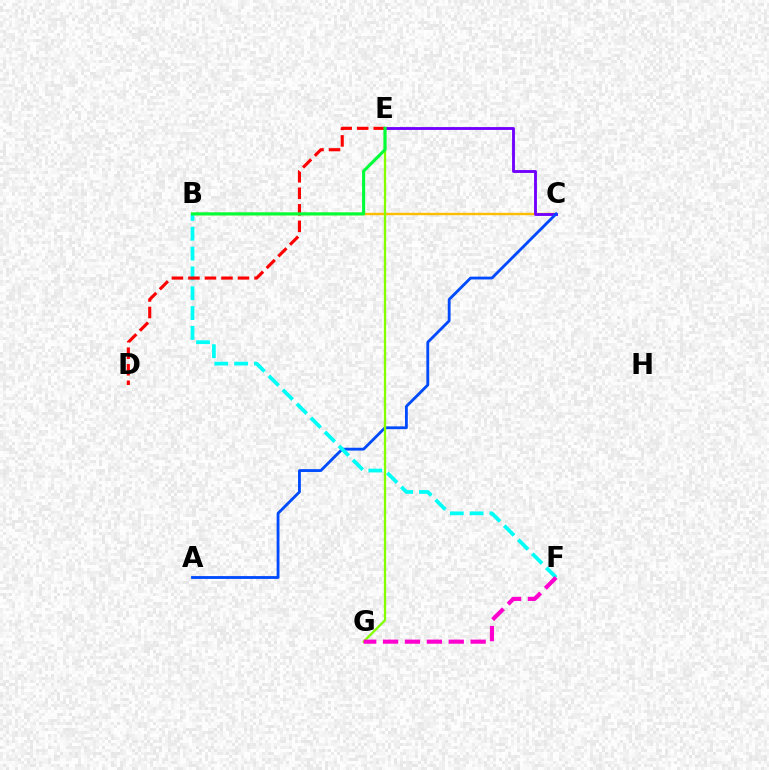{('B', 'C'): [{'color': '#ffbd00', 'line_style': 'solid', 'thickness': 1.73}], ('C', 'E'): [{'color': '#7200ff', 'line_style': 'solid', 'thickness': 2.06}], ('A', 'C'): [{'color': '#004bff', 'line_style': 'solid', 'thickness': 2.04}], ('B', 'F'): [{'color': '#00fff6', 'line_style': 'dashed', 'thickness': 2.69}], ('E', 'G'): [{'color': '#84ff00', 'line_style': 'solid', 'thickness': 1.66}], ('D', 'E'): [{'color': '#ff0000', 'line_style': 'dashed', 'thickness': 2.24}], ('F', 'G'): [{'color': '#ff00cf', 'line_style': 'dashed', 'thickness': 2.97}], ('B', 'E'): [{'color': '#00ff39', 'line_style': 'solid', 'thickness': 2.23}]}